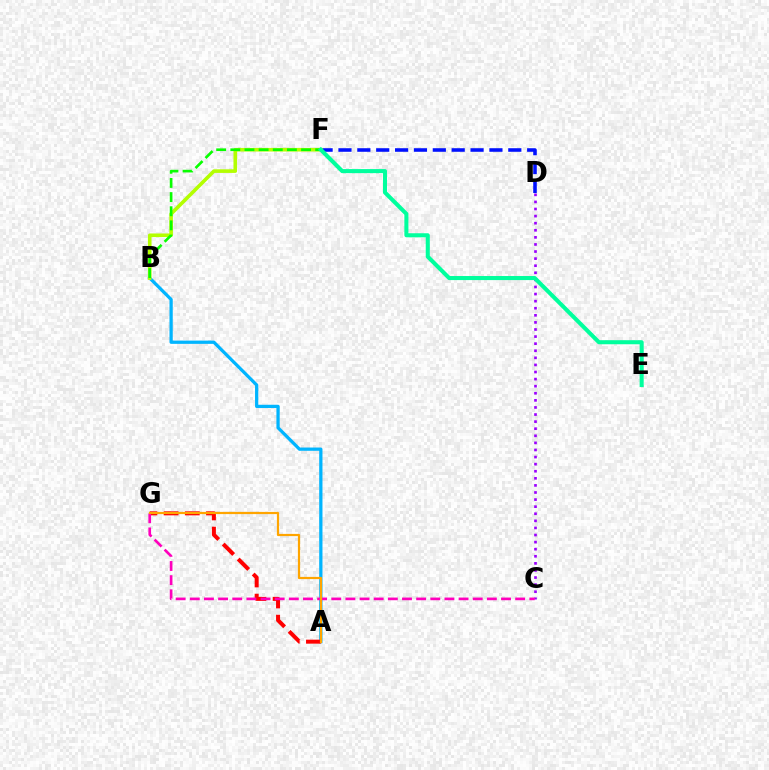{('C', 'D'): [{'color': '#9b00ff', 'line_style': 'dotted', 'thickness': 1.93}], ('D', 'F'): [{'color': '#0010ff', 'line_style': 'dashed', 'thickness': 2.56}], ('A', 'B'): [{'color': '#00b5ff', 'line_style': 'solid', 'thickness': 2.35}], ('A', 'G'): [{'color': '#ff0000', 'line_style': 'dashed', 'thickness': 2.88}, {'color': '#ffa500', 'line_style': 'solid', 'thickness': 1.59}], ('C', 'G'): [{'color': '#ff00bd', 'line_style': 'dashed', 'thickness': 1.92}], ('B', 'F'): [{'color': '#b3ff00', 'line_style': 'solid', 'thickness': 2.6}, {'color': '#08ff00', 'line_style': 'dashed', 'thickness': 1.92}], ('E', 'F'): [{'color': '#00ff9d', 'line_style': 'solid', 'thickness': 2.92}]}